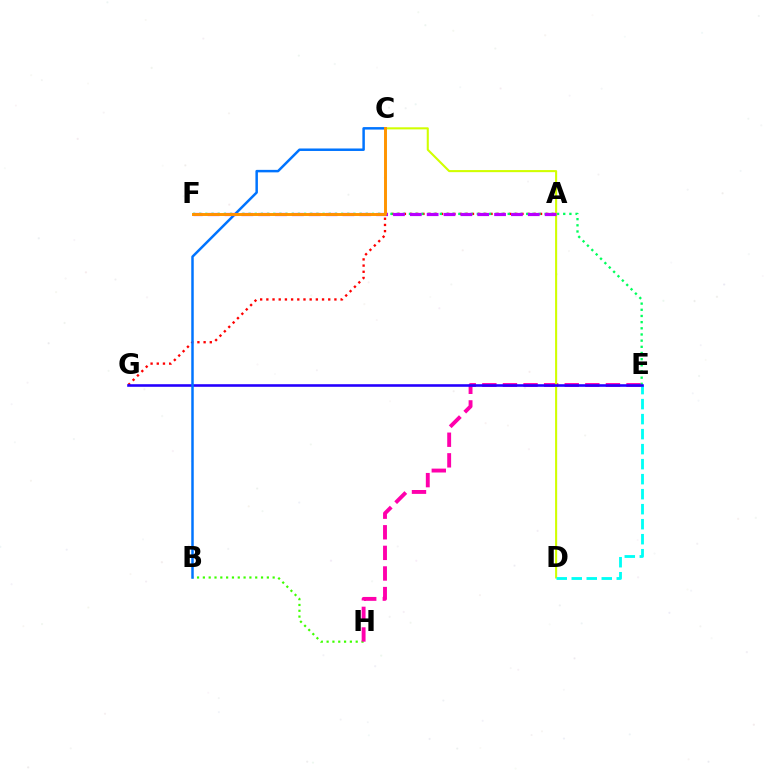{('B', 'H'): [{'color': '#3dff00', 'line_style': 'dotted', 'thickness': 1.58}], ('A', 'G'): [{'color': '#ff0000', 'line_style': 'dotted', 'thickness': 1.68}], ('E', 'F'): [{'color': '#00ff5c', 'line_style': 'dotted', 'thickness': 1.68}], ('E', 'H'): [{'color': '#ff00ac', 'line_style': 'dashed', 'thickness': 2.8}], ('C', 'D'): [{'color': '#d1ff00', 'line_style': 'solid', 'thickness': 1.5}], ('D', 'E'): [{'color': '#00fff6', 'line_style': 'dashed', 'thickness': 2.04}], ('E', 'G'): [{'color': '#2500ff', 'line_style': 'solid', 'thickness': 1.87}], ('B', 'C'): [{'color': '#0074ff', 'line_style': 'solid', 'thickness': 1.79}], ('A', 'F'): [{'color': '#b900ff', 'line_style': 'dashed', 'thickness': 2.29}], ('C', 'F'): [{'color': '#ff9400', 'line_style': 'solid', 'thickness': 2.13}]}